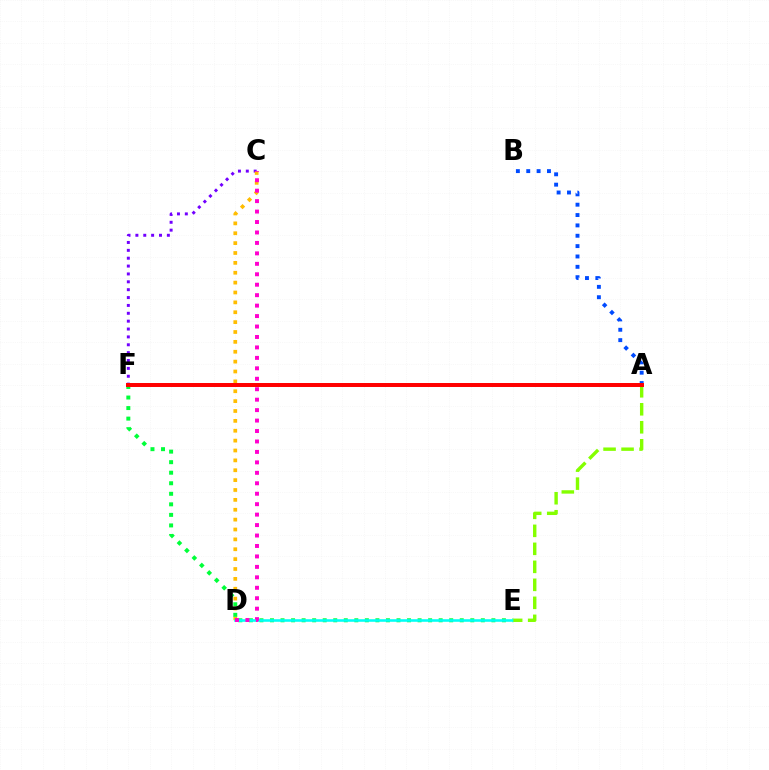{('C', 'F'): [{'color': '#7200ff', 'line_style': 'dotted', 'thickness': 2.14}], ('C', 'D'): [{'color': '#ffbd00', 'line_style': 'dotted', 'thickness': 2.68}, {'color': '#ff00cf', 'line_style': 'dotted', 'thickness': 2.84}], ('E', 'F'): [{'color': '#00ff39', 'line_style': 'dotted', 'thickness': 2.86}], ('D', 'E'): [{'color': '#00fff6', 'line_style': 'solid', 'thickness': 1.85}], ('A', 'B'): [{'color': '#004bff', 'line_style': 'dotted', 'thickness': 2.81}], ('A', 'E'): [{'color': '#84ff00', 'line_style': 'dashed', 'thickness': 2.45}], ('A', 'F'): [{'color': '#ff0000', 'line_style': 'solid', 'thickness': 2.87}]}